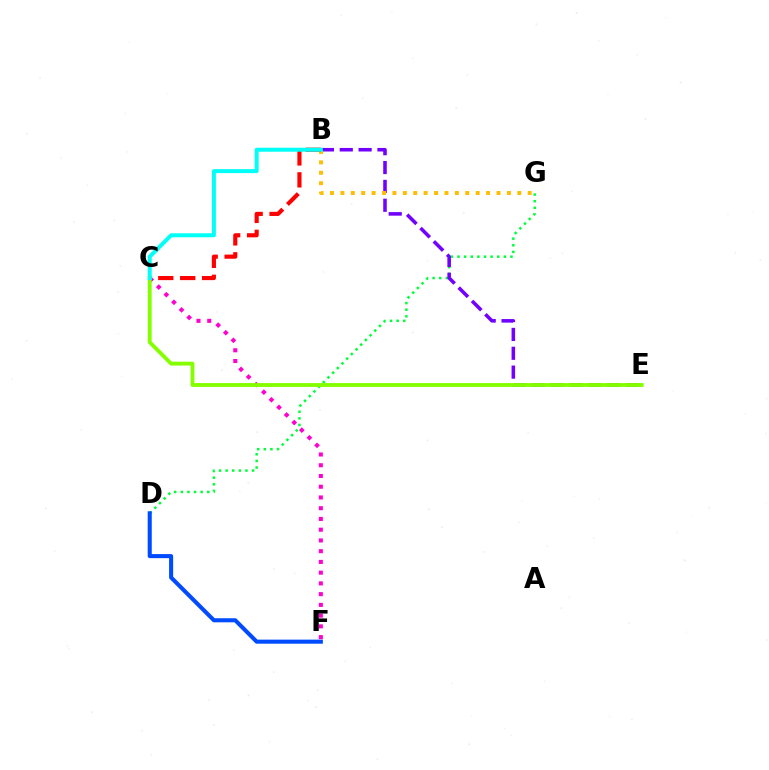{('D', 'G'): [{'color': '#00ff39', 'line_style': 'dotted', 'thickness': 1.8}], ('D', 'F'): [{'color': '#004bff', 'line_style': 'solid', 'thickness': 2.93}], ('B', 'E'): [{'color': '#7200ff', 'line_style': 'dashed', 'thickness': 2.56}], ('B', 'G'): [{'color': '#ffbd00', 'line_style': 'dotted', 'thickness': 2.83}], ('B', 'C'): [{'color': '#ff0000', 'line_style': 'dashed', 'thickness': 2.98}, {'color': '#00fff6', 'line_style': 'solid', 'thickness': 2.87}], ('C', 'F'): [{'color': '#ff00cf', 'line_style': 'dotted', 'thickness': 2.92}], ('C', 'E'): [{'color': '#84ff00', 'line_style': 'solid', 'thickness': 2.77}]}